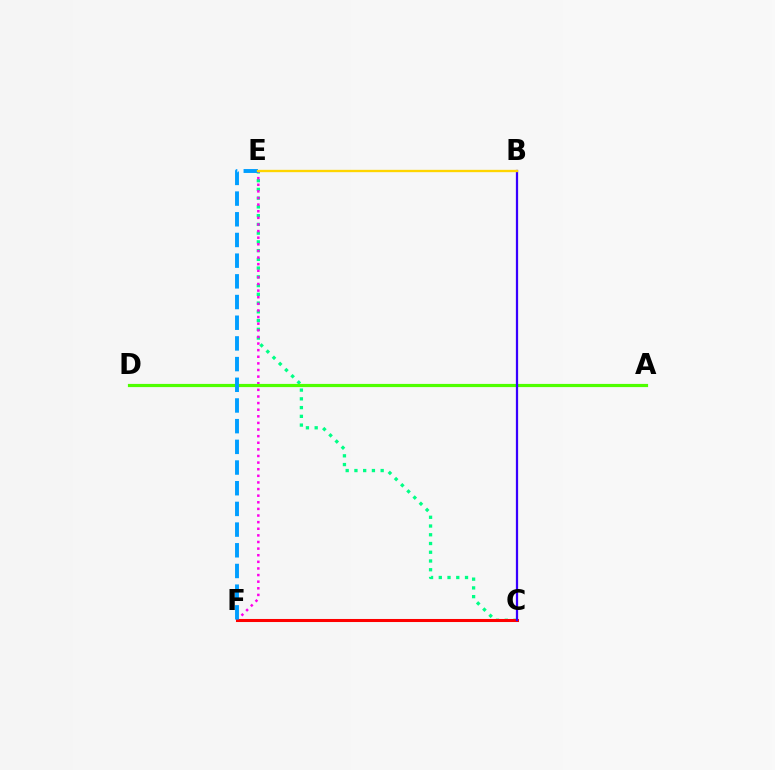{('C', 'E'): [{'color': '#00ff86', 'line_style': 'dotted', 'thickness': 2.38}], ('E', 'F'): [{'color': '#ff00ed', 'line_style': 'dotted', 'thickness': 1.8}, {'color': '#009eff', 'line_style': 'dashed', 'thickness': 2.81}], ('A', 'D'): [{'color': '#4fff00', 'line_style': 'solid', 'thickness': 2.29}], ('C', 'F'): [{'color': '#ff0000', 'line_style': 'solid', 'thickness': 2.2}], ('B', 'C'): [{'color': '#3700ff', 'line_style': 'solid', 'thickness': 1.61}], ('B', 'E'): [{'color': '#ffd500', 'line_style': 'solid', 'thickness': 1.68}]}